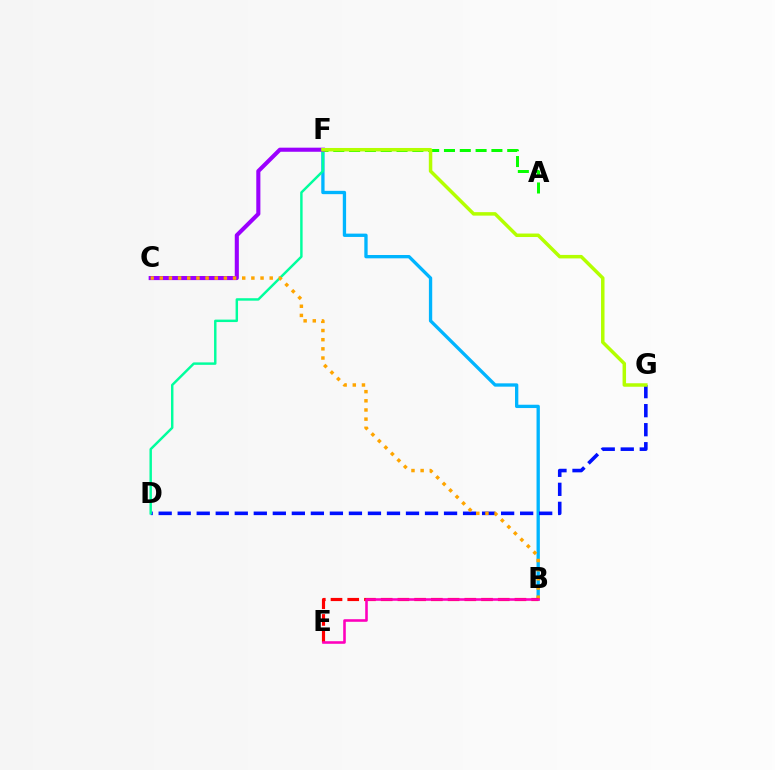{('B', 'F'): [{'color': '#00b5ff', 'line_style': 'solid', 'thickness': 2.39}], ('D', 'G'): [{'color': '#0010ff', 'line_style': 'dashed', 'thickness': 2.58}], ('D', 'F'): [{'color': '#00ff9d', 'line_style': 'solid', 'thickness': 1.76}], ('A', 'F'): [{'color': '#08ff00', 'line_style': 'dashed', 'thickness': 2.15}], ('C', 'F'): [{'color': '#9b00ff', 'line_style': 'solid', 'thickness': 2.94}], ('B', 'C'): [{'color': '#ffa500', 'line_style': 'dotted', 'thickness': 2.49}], ('F', 'G'): [{'color': '#b3ff00', 'line_style': 'solid', 'thickness': 2.51}], ('B', 'E'): [{'color': '#ff0000', 'line_style': 'dashed', 'thickness': 2.27}, {'color': '#ff00bd', 'line_style': 'solid', 'thickness': 1.86}]}